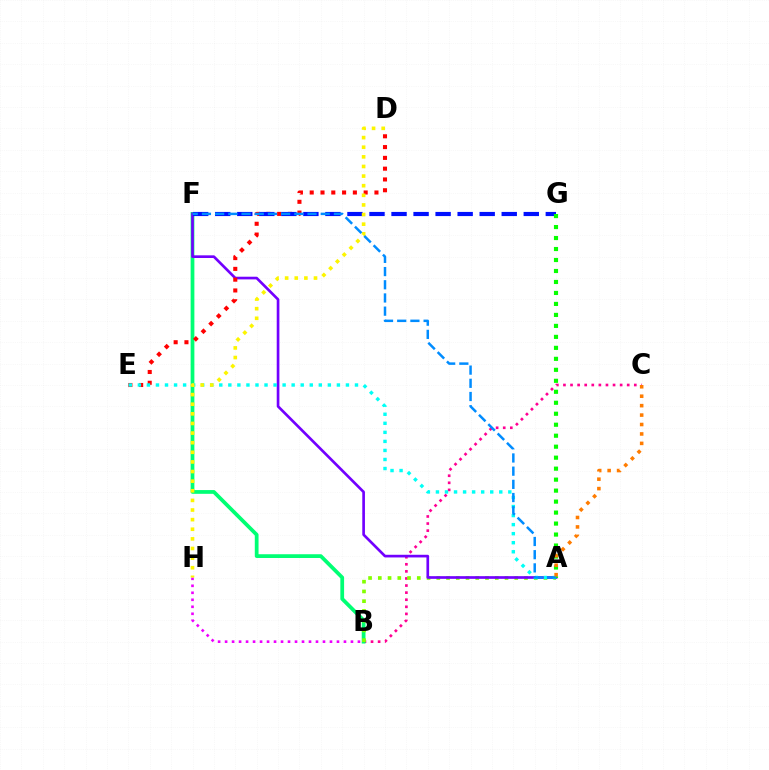{('B', 'C'): [{'color': '#ff0094', 'line_style': 'dotted', 'thickness': 1.93}], ('B', 'F'): [{'color': '#00ff74', 'line_style': 'solid', 'thickness': 2.7}], ('A', 'B'): [{'color': '#84ff00', 'line_style': 'dotted', 'thickness': 2.65}], ('A', 'F'): [{'color': '#7200ff', 'line_style': 'solid', 'thickness': 1.92}, {'color': '#008cff', 'line_style': 'dashed', 'thickness': 1.79}], ('D', 'E'): [{'color': '#ff0000', 'line_style': 'dotted', 'thickness': 2.93}], ('F', 'G'): [{'color': '#0010ff', 'line_style': 'dashed', 'thickness': 2.99}], ('A', 'E'): [{'color': '#00fff6', 'line_style': 'dotted', 'thickness': 2.46}], ('A', 'G'): [{'color': '#08ff00', 'line_style': 'dotted', 'thickness': 2.98}], ('B', 'H'): [{'color': '#ee00ff', 'line_style': 'dotted', 'thickness': 1.9}], ('D', 'H'): [{'color': '#fcf500', 'line_style': 'dotted', 'thickness': 2.61}], ('A', 'C'): [{'color': '#ff7c00', 'line_style': 'dotted', 'thickness': 2.56}]}